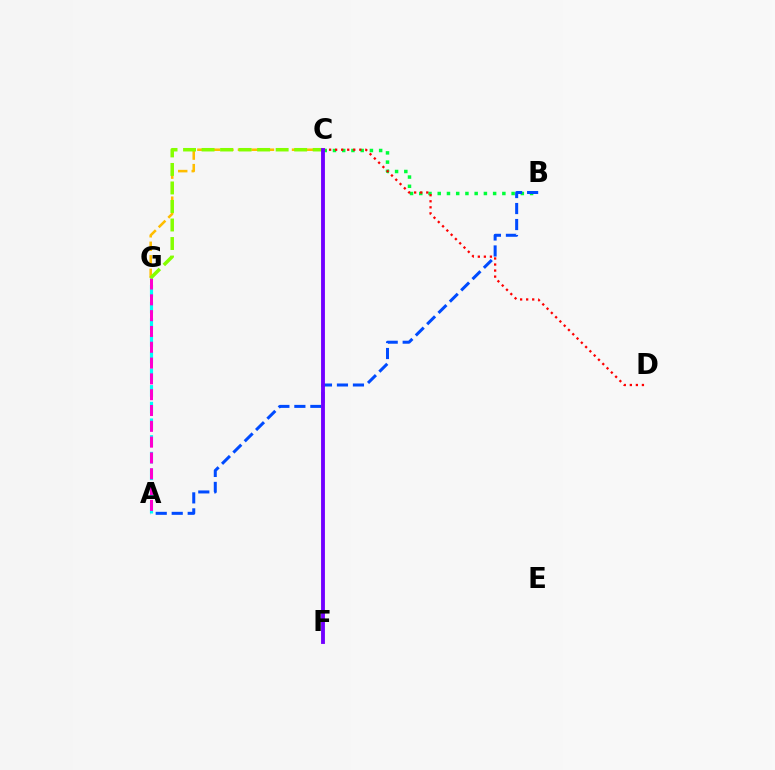{('A', 'G'): [{'color': '#00fff6', 'line_style': 'dashed', 'thickness': 2.27}, {'color': '#ff00cf', 'line_style': 'dashed', 'thickness': 2.15}], ('B', 'C'): [{'color': '#00ff39', 'line_style': 'dotted', 'thickness': 2.51}], ('C', 'G'): [{'color': '#ffbd00', 'line_style': 'dashed', 'thickness': 1.84}, {'color': '#84ff00', 'line_style': 'dashed', 'thickness': 2.52}], ('C', 'D'): [{'color': '#ff0000', 'line_style': 'dotted', 'thickness': 1.64}], ('A', 'B'): [{'color': '#004bff', 'line_style': 'dashed', 'thickness': 2.17}], ('C', 'F'): [{'color': '#7200ff', 'line_style': 'solid', 'thickness': 2.78}]}